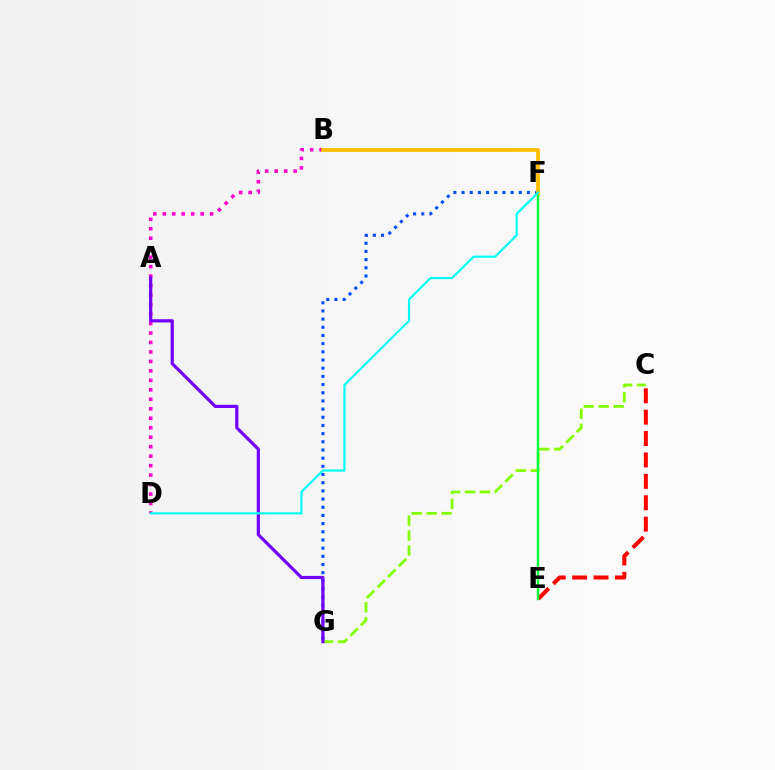{('B', 'D'): [{'color': '#ff00cf', 'line_style': 'dotted', 'thickness': 2.57}], ('C', 'E'): [{'color': '#ff0000', 'line_style': 'dashed', 'thickness': 2.91}], ('C', 'G'): [{'color': '#84ff00', 'line_style': 'dashed', 'thickness': 2.03}], ('F', 'G'): [{'color': '#004bff', 'line_style': 'dotted', 'thickness': 2.22}], ('E', 'F'): [{'color': '#00ff39', 'line_style': 'solid', 'thickness': 1.76}], ('A', 'G'): [{'color': '#7200ff', 'line_style': 'solid', 'thickness': 2.3}], ('B', 'F'): [{'color': '#ffbd00', 'line_style': 'solid', 'thickness': 2.69}], ('D', 'F'): [{'color': '#00fff6', 'line_style': 'solid', 'thickness': 1.56}]}